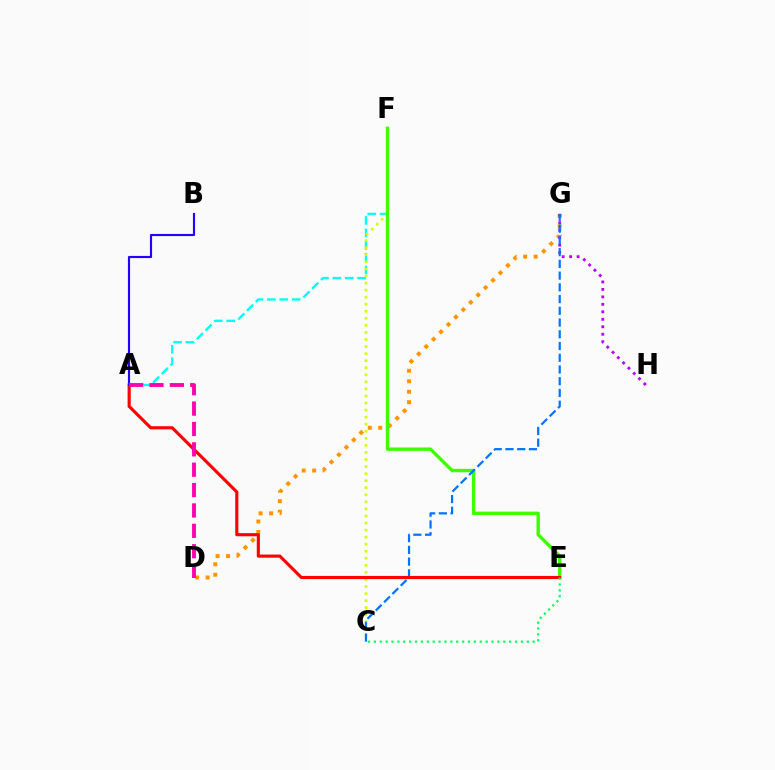{('A', 'F'): [{'color': '#00fff6', 'line_style': 'dashed', 'thickness': 1.68}], ('D', 'G'): [{'color': '#ff9400', 'line_style': 'dotted', 'thickness': 2.84}], ('G', 'H'): [{'color': '#b900ff', 'line_style': 'dotted', 'thickness': 2.03}], ('C', 'F'): [{'color': '#d1ff00', 'line_style': 'dotted', 'thickness': 1.92}], ('E', 'F'): [{'color': '#3dff00', 'line_style': 'solid', 'thickness': 2.44}], ('C', 'G'): [{'color': '#0074ff', 'line_style': 'dashed', 'thickness': 1.59}], ('A', 'E'): [{'color': '#ff0000', 'line_style': 'solid', 'thickness': 2.25}], ('C', 'E'): [{'color': '#00ff5c', 'line_style': 'dotted', 'thickness': 1.6}], ('A', 'B'): [{'color': '#2500ff', 'line_style': 'solid', 'thickness': 1.55}], ('A', 'D'): [{'color': '#ff00ac', 'line_style': 'dashed', 'thickness': 2.77}]}